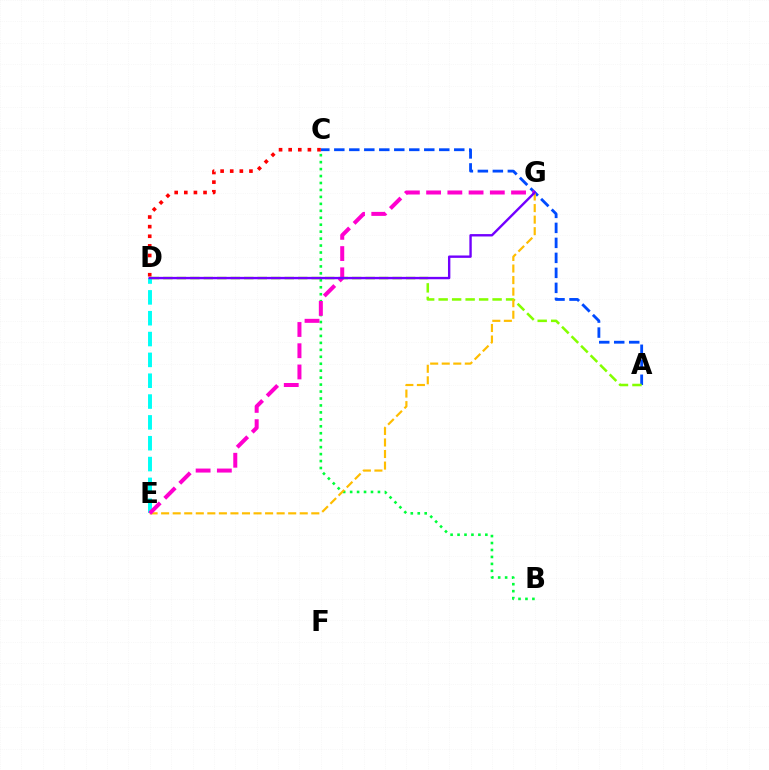{('B', 'C'): [{'color': '#00ff39', 'line_style': 'dotted', 'thickness': 1.89}], ('A', 'C'): [{'color': '#004bff', 'line_style': 'dashed', 'thickness': 2.04}], ('C', 'D'): [{'color': '#ff0000', 'line_style': 'dotted', 'thickness': 2.61}], ('A', 'D'): [{'color': '#84ff00', 'line_style': 'dashed', 'thickness': 1.83}], ('E', 'G'): [{'color': '#ffbd00', 'line_style': 'dashed', 'thickness': 1.57}, {'color': '#ff00cf', 'line_style': 'dashed', 'thickness': 2.88}], ('D', 'E'): [{'color': '#00fff6', 'line_style': 'dashed', 'thickness': 2.83}], ('D', 'G'): [{'color': '#7200ff', 'line_style': 'solid', 'thickness': 1.72}]}